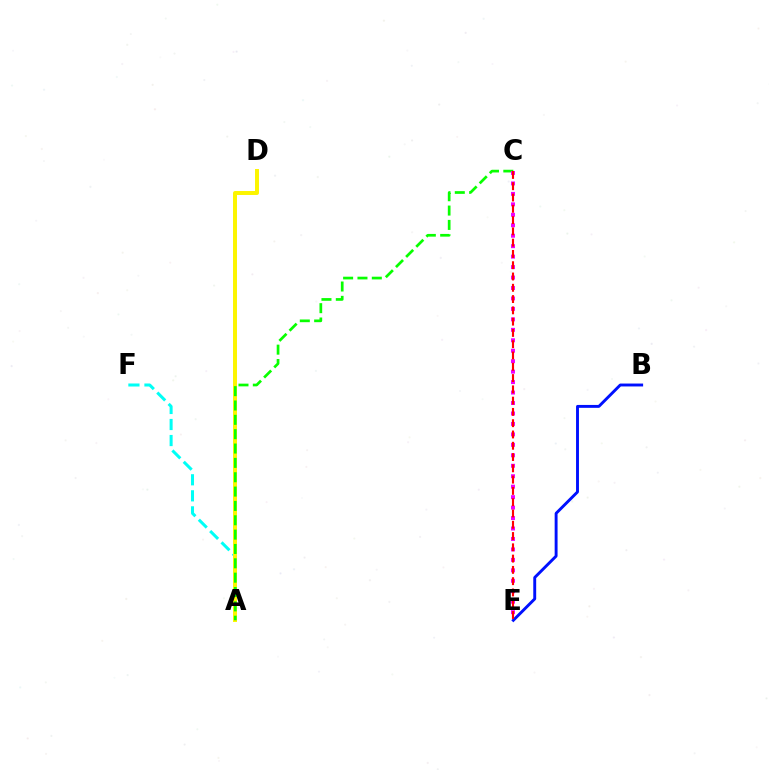{('A', 'F'): [{'color': '#00fff6', 'line_style': 'dashed', 'thickness': 2.18}], ('A', 'D'): [{'color': '#fcf500', 'line_style': 'solid', 'thickness': 2.86}], ('A', 'C'): [{'color': '#08ff00', 'line_style': 'dashed', 'thickness': 1.95}], ('B', 'E'): [{'color': '#0010ff', 'line_style': 'solid', 'thickness': 2.09}], ('C', 'E'): [{'color': '#ee00ff', 'line_style': 'dotted', 'thickness': 2.84}, {'color': '#ff0000', 'line_style': 'dashed', 'thickness': 1.53}]}